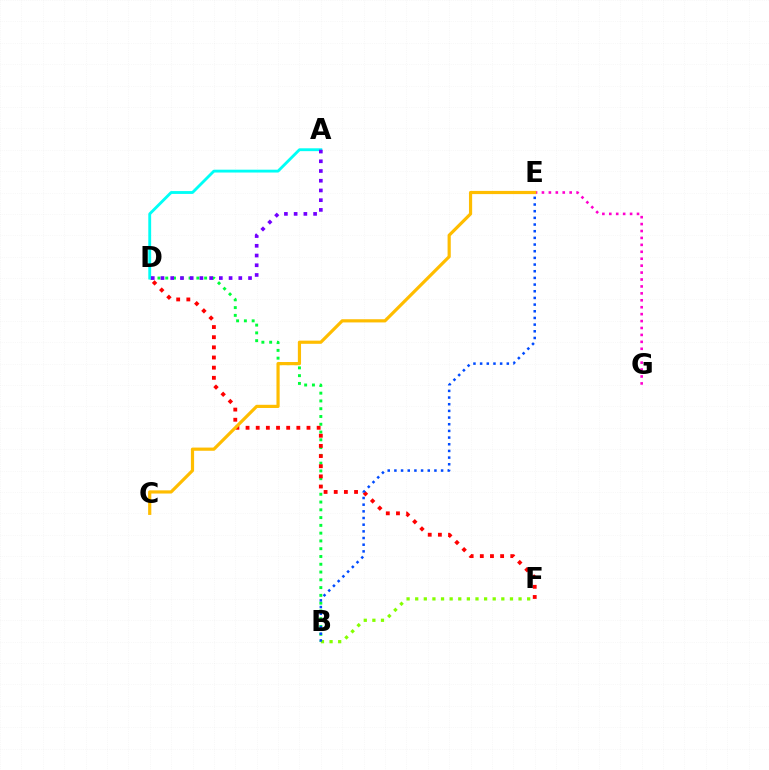{('B', 'D'): [{'color': '#00ff39', 'line_style': 'dotted', 'thickness': 2.11}], ('A', 'D'): [{'color': '#00fff6', 'line_style': 'solid', 'thickness': 2.05}, {'color': '#7200ff', 'line_style': 'dotted', 'thickness': 2.64}], ('D', 'F'): [{'color': '#ff0000', 'line_style': 'dotted', 'thickness': 2.76}], ('E', 'G'): [{'color': '#ff00cf', 'line_style': 'dotted', 'thickness': 1.88}], ('C', 'E'): [{'color': '#ffbd00', 'line_style': 'solid', 'thickness': 2.29}], ('B', 'F'): [{'color': '#84ff00', 'line_style': 'dotted', 'thickness': 2.34}], ('B', 'E'): [{'color': '#004bff', 'line_style': 'dotted', 'thickness': 1.81}]}